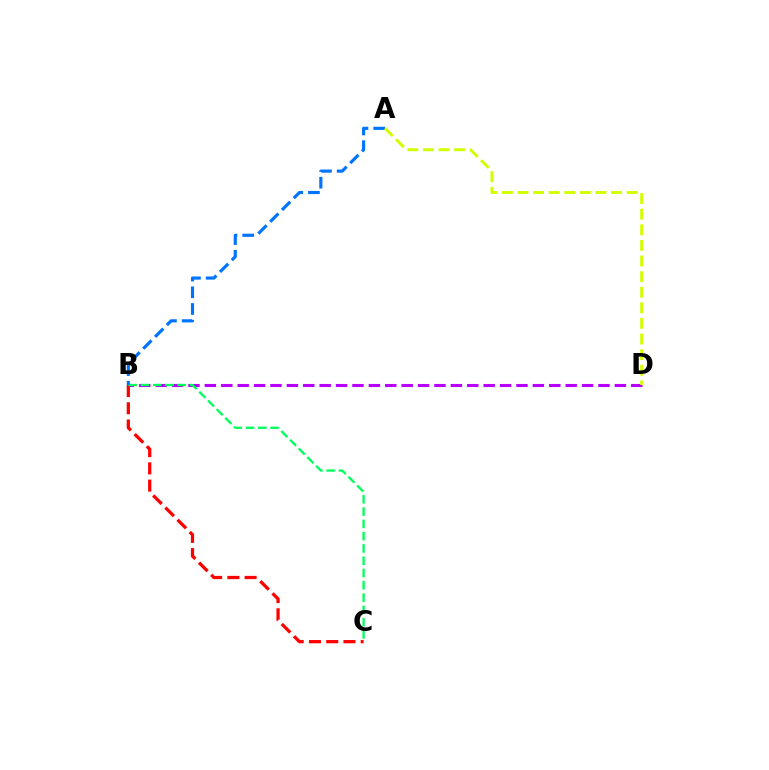{('B', 'D'): [{'color': '#b900ff', 'line_style': 'dashed', 'thickness': 2.23}], ('B', 'C'): [{'color': '#ff0000', 'line_style': 'dashed', 'thickness': 2.34}, {'color': '#00ff5c', 'line_style': 'dashed', 'thickness': 1.67}], ('A', 'B'): [{'color': '#0074ff', 'line_style': 'dashed', 'thickness': 2.27}], ('A', 'D'): [{'color': '#d1ff00', 'line_style': 'dashed', 'thickness': 2.12}]}